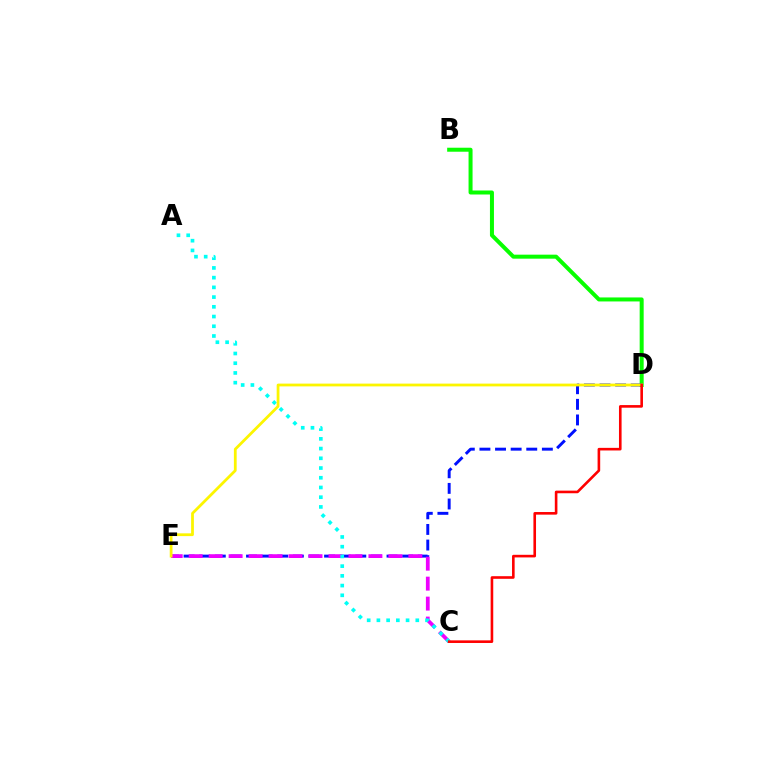{('B', 'D'): [{'color': '#08ff00', 'line_style': 'solid', 'thickness': 2.88}], ('D', 'E'): [{'color': '#0010ff', 'line_style': 'dashed', 'thickness': 2.12}, {'color': '#fcf500', 'line_style': 'solid', 'thickness': 2.0}], ('C', 'E'): [{'color': '#ee00ff', 'line_style': 'dashed', 'thickness': 2.71}], ('A', 'C'): [{'color': '#00fff6', 'line_style': 'dotted', 'thickness': 2.64}], ('C', 'D'): [{'color': '#ff0000', 'line_style': 'solid', 'thickness': 1.88}]}